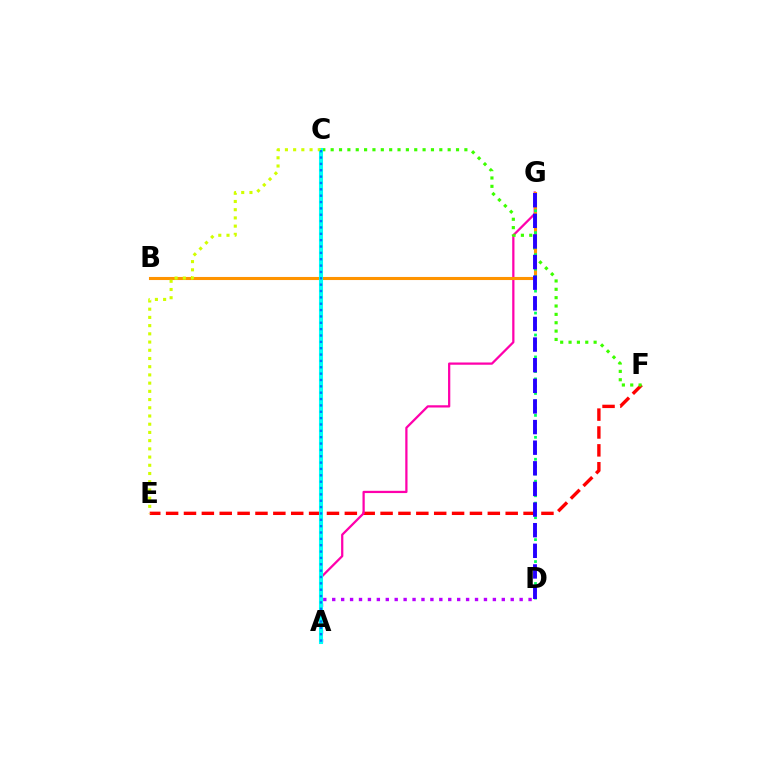{('E', 'F'): [{'color': '#ff0000', 'line_style': 'dashed', 'thickness': 2.43}], ('A', 'G'): [{'color': '#ff00ac', 'line_style': 'solid', 'thickness': 1.62}], ('C', 'F'): [{'color': '#3dff00', 'line_style': 'dotted', 'thickness': 2.27}], ('A', 'D'): [{'color': '#b900ff', 'line_style': 'dotted', 'thickness': 2.42}], ('B', 'G'): [{'color': '#ff9400', 'line_style': 'solid', 'thickness': 2.22}], ('D', 'G'): [{'color': '#00ff5c', 'line_style': 'dotted', 'thickness': 1.99}, {'color': '#2500ff', 'line_style': 'dashed', 'thickness': 2.8}], ('A', 'C'): [{'color': '#00fff6', 'line_style': 'solid', 'thickness': 2.92}, {'color': '#0074ff', 'line_style': 'dotted', 'thickness': 1.73}], ('C', 'E'): [{'color': '#d1ff00', 'line_style': 'dotted', 'thickness': 2.23}]}